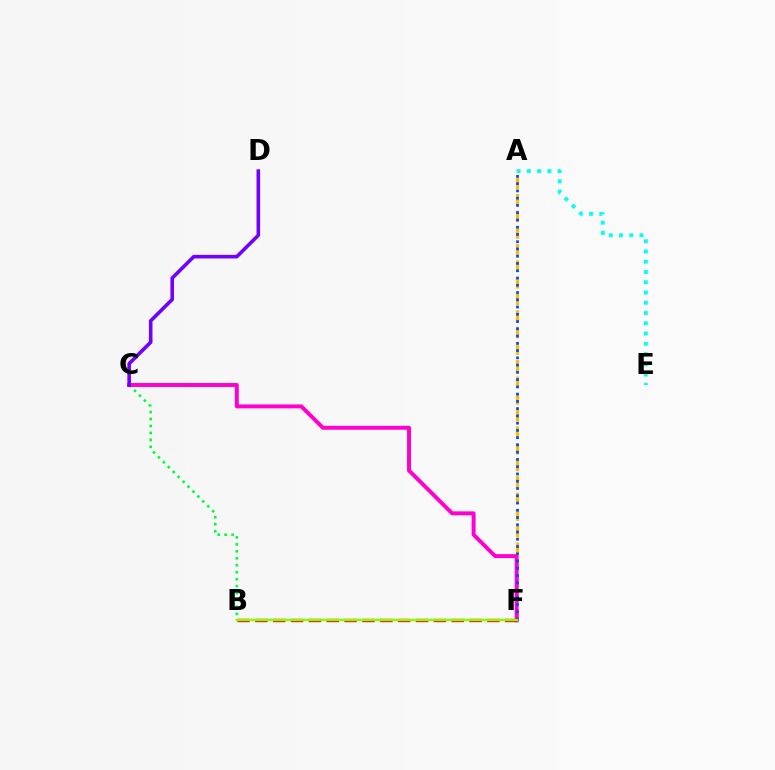{('A', 'E'): [{'color': '#00fff6', 'line_style': 'dotted', 'thickness': 2.79}], ('B', 'C'): [{'color': '#00ff39', 'line_style': 'dotted', 'thickness': 1.89}], ('A', 'F'): [{'color': '#ffbd00', 'line_style': 'dashed', 'thickness': 2.25}, {'color': '#004bff', 'line_style': 'dotted', 'thickness': 1.97}], ('C', 'F'): [{'color': '#ff00cf', 'line_style': 'solid', 'thickness': 2.83}], ('B', 'F'): [{'color': '#ff0000', 'line_style': 'dashed', 'thickness': 2.42}, {'color': '#84ff00', 'line_style': 'solid', 'thickness': 1.75}], ('C', 'D'): [{'color': '#7200ff', 'line_style': 'solid', 'thickness': 2.59}]}